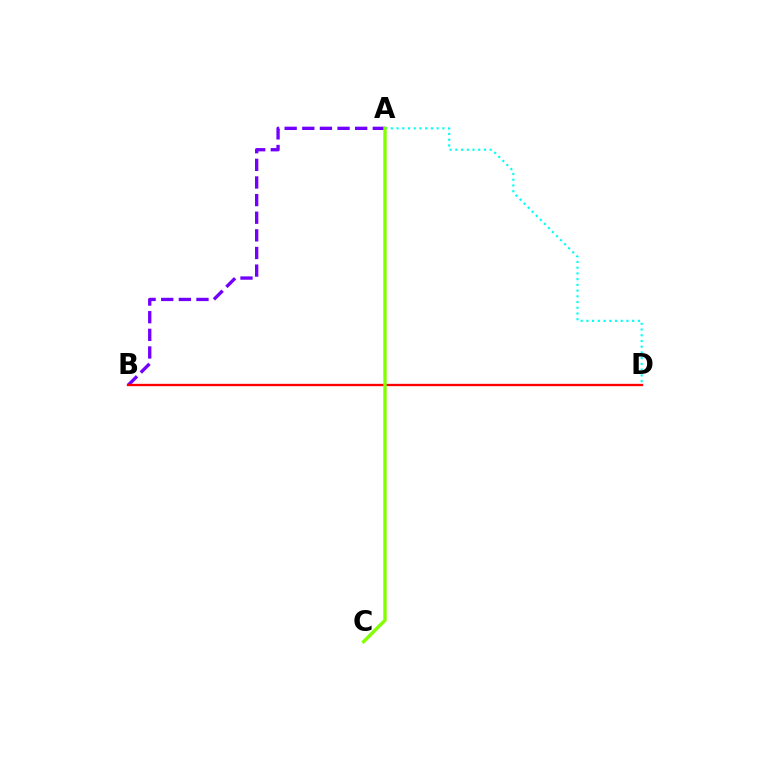{('A', 'D'): [{'color': '#00fff6', 'line_style': 'dotted', 'thickness': 1.56}], ('A', 'B'): [{'color': '#7200ff', 'line_style': 'dashed', 'thickness': 2.39}], ('B', 'D'): [{'color': '#ff0000', 'line_style': 'solid', 'thickness': 1.68}], ('A', 'C'): [{'color': '#84ff00', 'line_style': 'solid', 'thickness': 2.41}]}